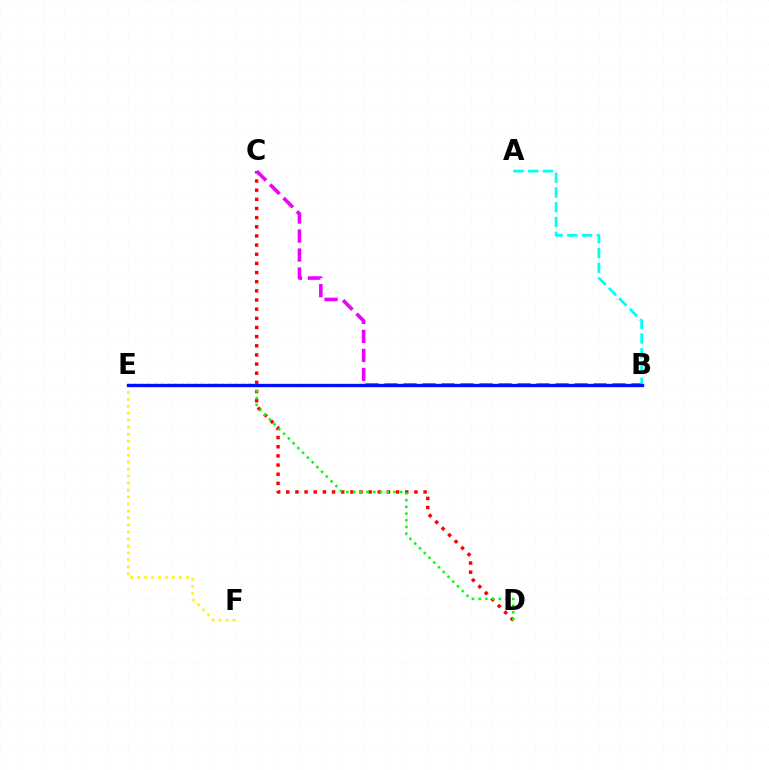{('C', 'D'): [{'color': '#ff0000', 'line_style': 'dotted', 'thickness': 2.49}], ('E', 'F'): [{'color': '#fcf500', 'line_style': 'dotted', 'thickness': 1.9}], ('B', 'C'): [{'color': '#ee00ff', 'line_style': 'dashed', 'thickness': 2.58}], ('A', 'B'): [{'color': '#00fff6', 'line_style': 'dashed', 'thickness': 2.0}], ('D', 'E'): [{'color': '#08ff00', 'line_style': 'dotted', 'thickness': 1.83}], ('B', 'E'): [{'color': '#0010ff', 'line_style': 'solid', 'thickness': 2.39}]}